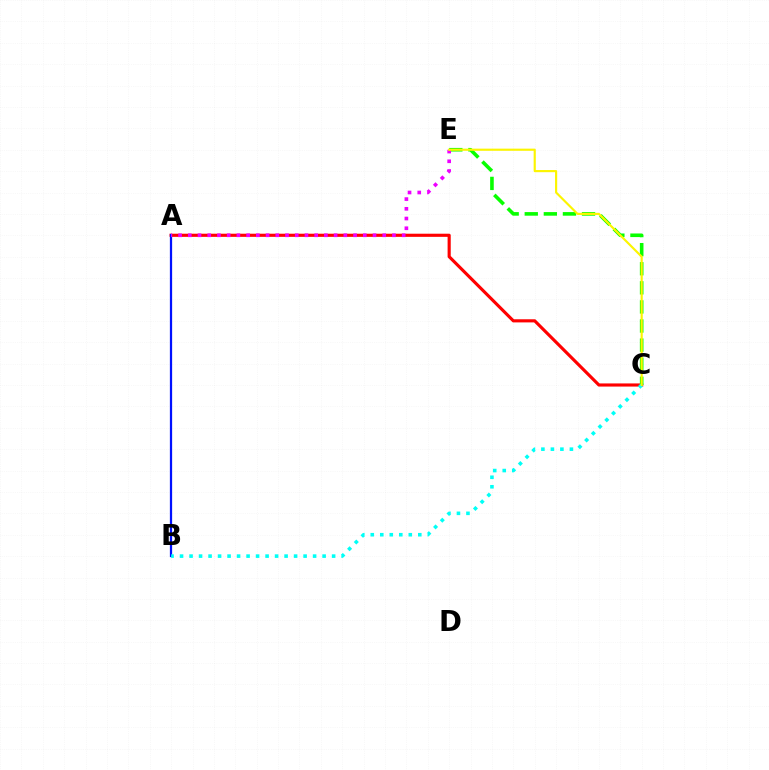{('A', 'C'): [{'color': '#ff0000', 'line_style': 'solid', 'thickness': 2.26}], ('A', 'B'): [{'color': '#0010ff', 'line_style': 'solid', 'thickness': 1.62}], ('C', 'E'): [{'color': '#08ff00', 'line_style': 'dashed', 'thickness': 2.59}, {'color': '#fcf500', 'line_style': 'solid', 'thickness': 1.55}], ('A', 'E'): [{'color': '#ee00ff', 'line_style': 'dotted', 'thickness': 2.64}], ('B', 'C'): [{'color': '#00fff6', 'line_style': 'dotted', 'thickness': 2.58}]}